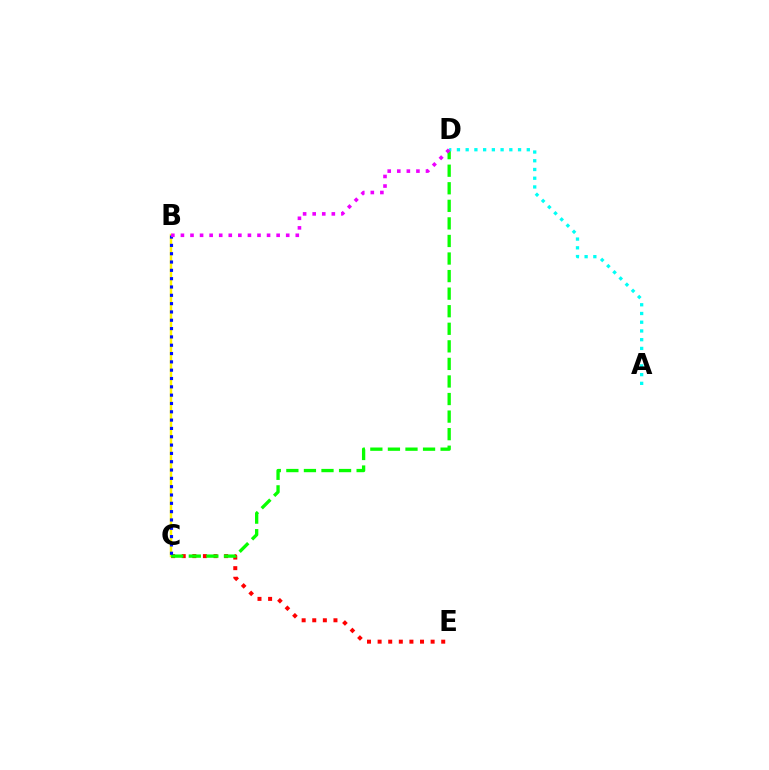{('C', 'E'): [{'color': '#ff0000', 'line_style': 'dotted', 'thickness': 2.88}], ('B', 'C'): [{'color': '#fcf500', 'line_style': 'solid', 'thickness': 1.76}, {'color': '#0010ff', 'line_style': 'dotted', 'thickness': 2.26}], ('C', 'D'): [{'color': '#08ff00', 'line_style': 'dashed', 'thickness': 2.39}], ('A', 'D'): [{'color': '#00fff6', 'line_style': 'dotted', 'thickness': 2.37}], ('B', 'D'): [{'color': '#ee00ff', 'line_style': 'dotted', 'thickness': 2.6}]}